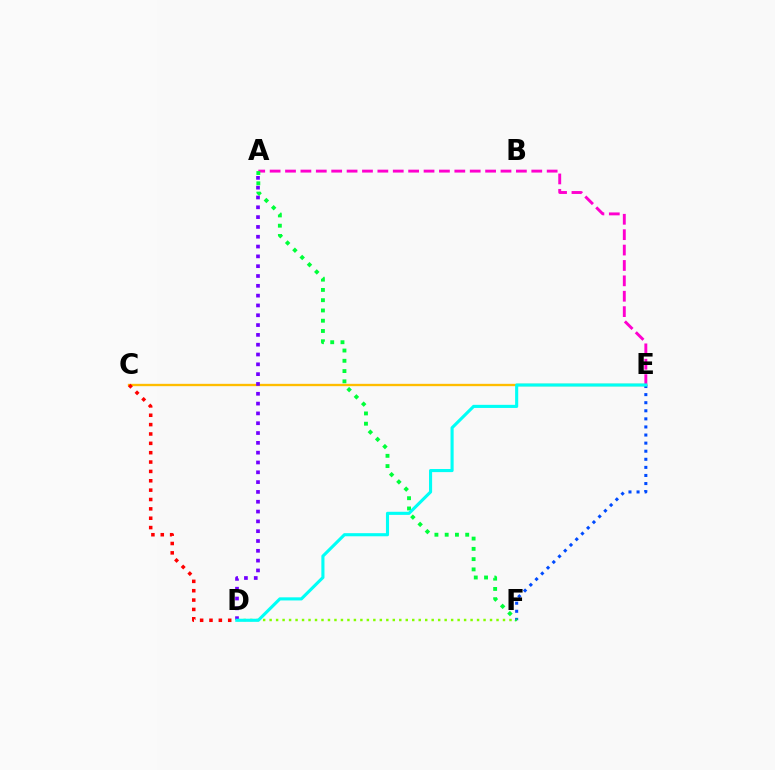{('D', 'F'): [{'color': '#84ff00', 'line_style': 'dotted', 'thickness': 1.76}], ('C', 'E'): [{'color': '#ffbd00', 'line_style': 'solid', 'thickness': 1.69}], ('A', 'E'): [{'color': '#ff00cf', 'line_style': 'dashed', 'thickness': 2.09}], ('C', 'D'): [{'color': '#ff0000', 'line_style': 'dotted', 'thickness': 2.54}], ('E', 'F'): [{'color': '#004bff', 'line_style': 'dotted', 'thickness': 2.2}], ('A', 'D'): [{'color': '#7200ff', 'line_style': 'dotted', 'thickness': 2.67}], ('A', 'F'): [{'color': '#00ff39', 'line_style': 'dotted', 'thickness': 2.79}], ('D', 'E'): [{'color': '#00fff6', 'line_style': 'solid', 'thickness': 2.24}]}